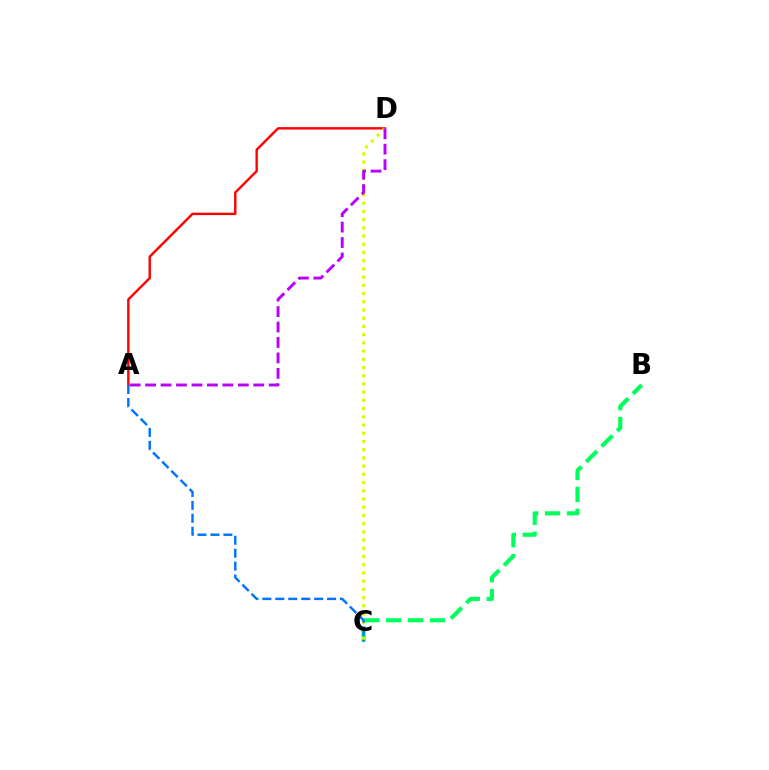{('B', 'C'): [{'color': '#00ff5c', 'line_style': 'dashed', 'thickness': 2.97}], ('A', 'D'): [{'color': '#ff0000', 'line_style': 'solid', 'thickness': 1.74}, {'color': '#b900ff', 'line_style': 'dashed', 'thickness': 2.1}], ('C', 'D'): [{'color': '#d1ff00', 'line_style': 'dotted', 'thickness': 2.23}], ('A', 'C'): [{'color': '#0074ff', 'line_style': 'dashed', 'thickness': 1.76}]}